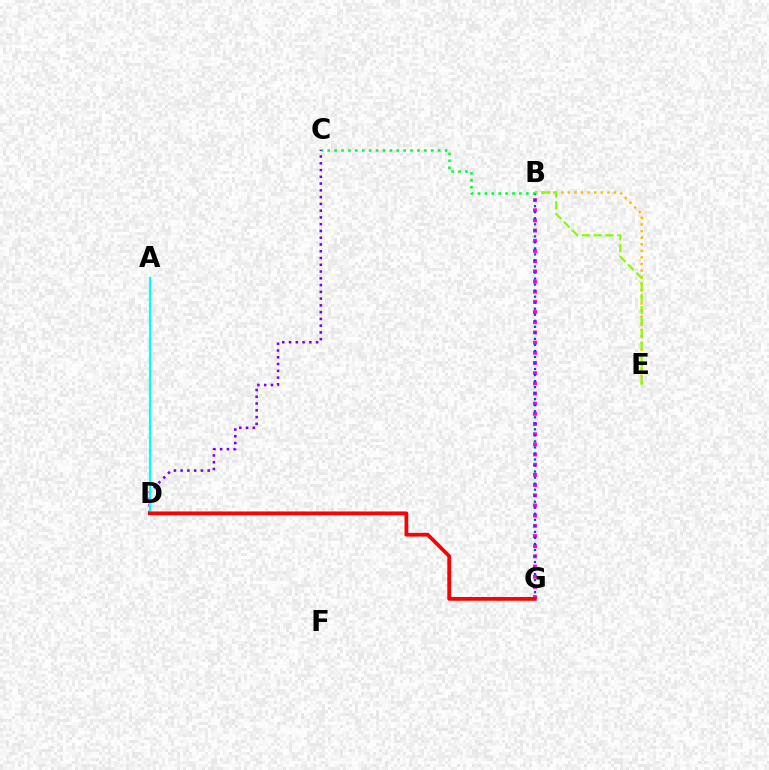{('B', 'G'): [{'color': '#ff00cf', 'line_style': 'dotted', 'thickness': 2.77}, {'color': '#004bff', 'line_style': 'dotted', 'thickness': 1.64}], ('B', 'E'): [{'color': '#ffbd00', 'line_style': 'dotted', 'thickness': 1.79}, {'color': '#84ff00', 'line_style': 'dashed', 'thickness': 1.6}], ('C', 'D'): [{'color': '#7200ff', 'line_style': 'dotted', 'thickness': 1.84}], ('A', 'D'): [{'color': '#00fff6', 'line_style': 'solid', 'thickness': 1.58}], ('D', 'G'): [{'color': '#ff0000', 'line_style': 'solid', 'thickness': 2.69}], ('B', 'C'): [{'color': '#00ff39', 'line_style': 'dotted', 'thickness': 1.88}]}